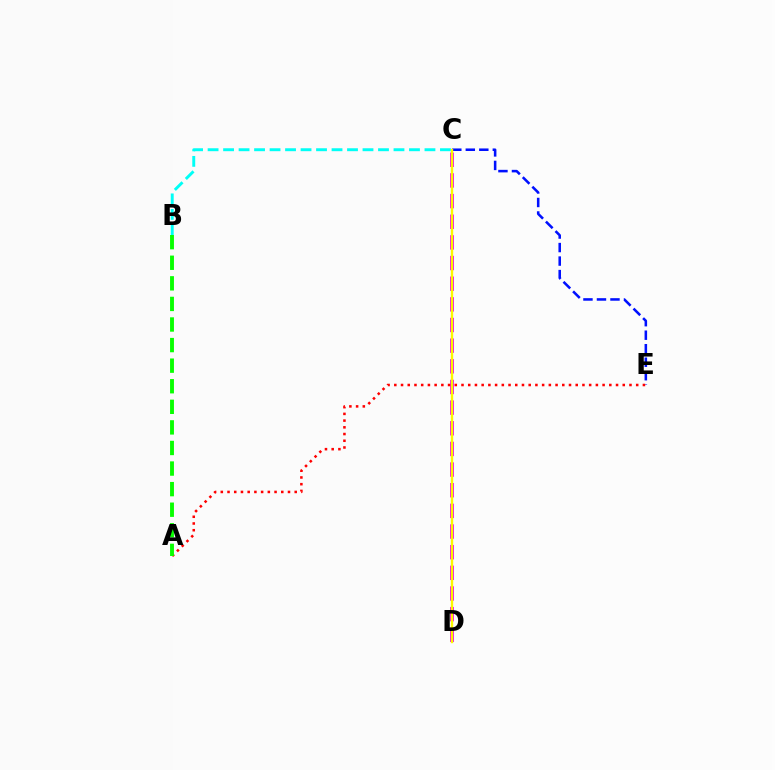{('C', 'E'): [{'color': '#0010ff', 'line_style': 'dashed', 'thickness': 1.84}], ('C', 'D'): [{'color': '#ee00ff', 'line_style': 'dashed', 'thickness': 2.81}, {'color': '#fcf500', 'line_style': 'solid', 'thickness': 1.71}], ('B', 'C'): [{'color': '#00fff6', 'line_style': 'dashed', 'thickness': 2.1}], ('A', 'E'): [{'color': '#ff0000', 'line_style': 'dotted', 'thickness': 1.83}], ('A', 'B'): [{'color': '#08ff00', 'line_style': 'dashed', 'thickness': 2.8}]}